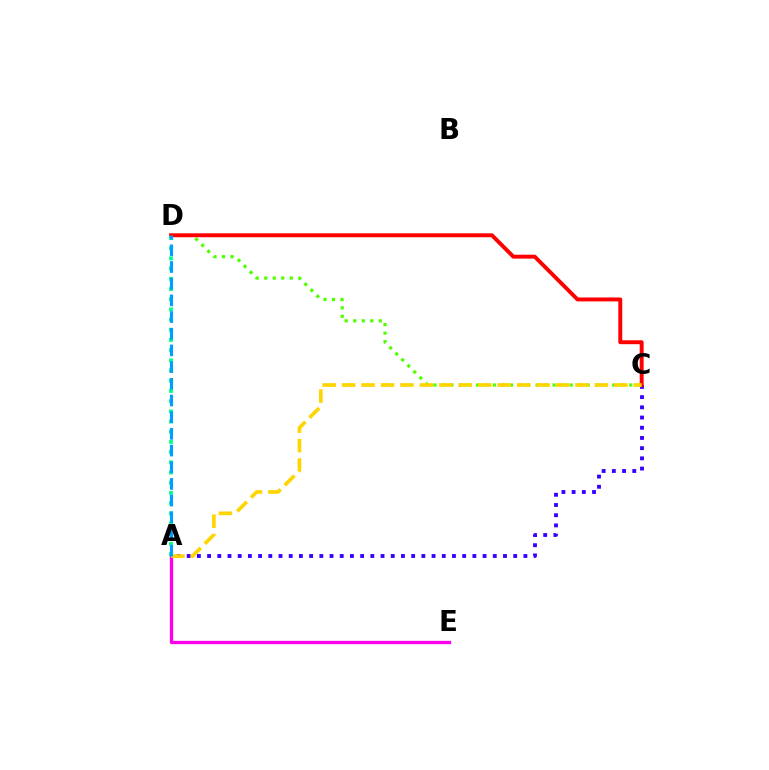{('A', 'C'): [{'color': '#3700ff', 'line_style': 'dotted', 'thickness': 2.77}, {'color': '#ffd500', 'line_style': 'dashed', 'thickness': 2.64}], ('C', 'D'): [{'color': '#4fff00', 'line_style': 'dotted', 'thickness': 2.31}, {'color': '#ff0000', 'line_style': 'solid', 'thickness': 2.82}], ('A', 'E'): [{'color': '#ff00ed', 'line_style': 'solid', 'thickness': 2.37}], ('A', 'D'): [{'color': '#00ff86', 'line_style': 'dotted', 'thickness': 2.77}, {'color': '#009eff', 'line_style': 'dashed', 'thickness': 2.27}]}